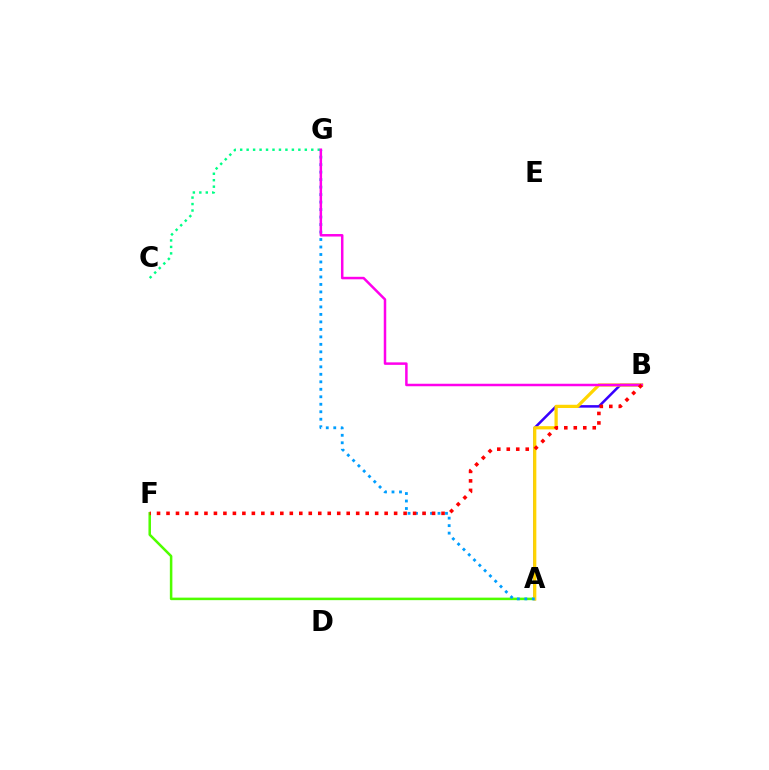{('A', 'B'): [{'color': '#3700ff', 'line_style': 'solid', 'thickness': 1.82}, {'color': '#ffd500', 'line_style': 'solid', 'thickness': 2.33}], ('A', 'F'): [{'color': '#4fff00', 'line_style': 'solid', 'thickness': 1.82}], ('C', 'G'): [{'color': '#00ff86', 'line_style': 'dotted', 'thickness': 1.76}], ('A', 'G'): [{'color': '#009eff', 'line_style': 'dotted', 'thickness': 2.03}], ('B', 'G'): [{'color': '#ff00ed', 'line_style': 'solid', 'thickness': 1.8}], ('B', 'F'): [{'color': '#ff0000', 'line_style': 'dotted', 'thickness': 2.58}]}